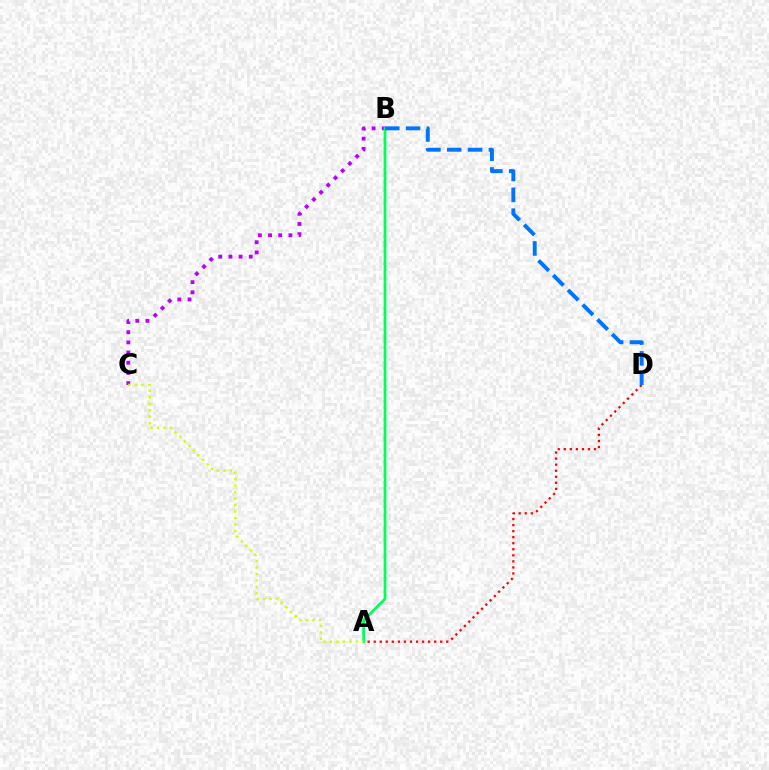{('A', 'D'): [{'color': '#ff0000', 'line_style': 'dotted', 'thickness': 1.64}], ('B', 'C'): [{'color': '#b900ff', 'line_style': 'dotted', 'thickness': 2.76}], ('A', 'B'): [{'color': '#00ff5c', 'line_style': 'solid', 'thickness': 1.99}], ('B', 'D'): [{'color': '#0074ff', 'line_style': 'dashed', 'thickness': 2.83}], ('A', 'C'): [{'color': '#d1ff00', 'line_style': 'dotted', 'thickness': 1.76}]}